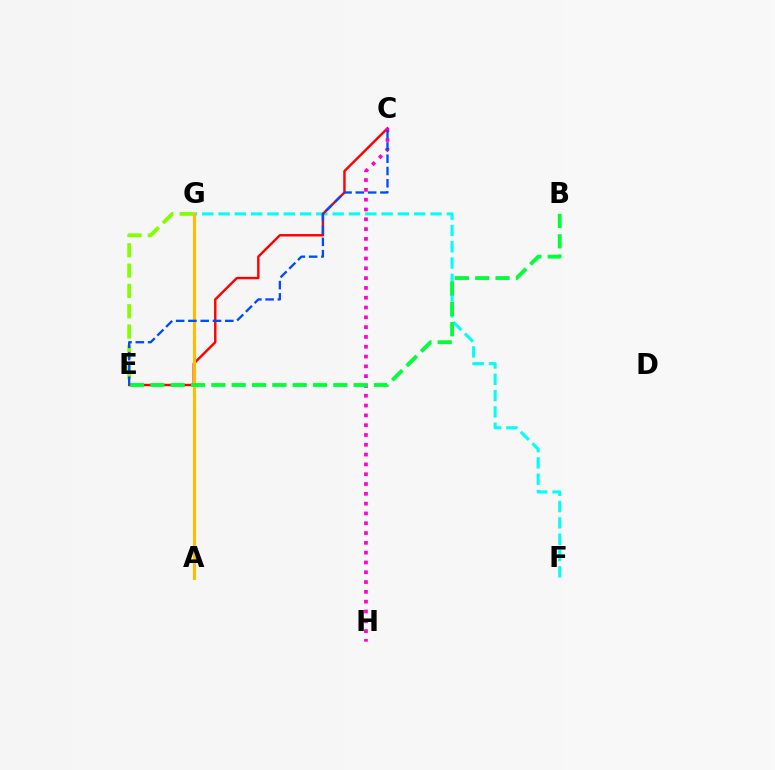{('F', 'G'): [{'color': '#00fff6', 'line_style': 'dashed', 'thickness': 2.21}], ('C', 'E'): [{'color': '#ff0000', 'line_style': 'solid', 'thickness': 1.74}, {'color': '#004bff', 'line_style': 'dashed', 'thickness': 1.67}], ('A', 'G'): [{'color': '#7200ff', 'line_style': 'dashed', 'thickness': 2.16}, {'color': '#ffbd00', 'line_style': 'solid', 'thickness': 2.24}], ('C', 'H'): [{'color': '#ff00cf', 'line_style': 'dotted', 'thickness': 2.66}], ('E', 'G'): [{'color': '#84ff00', 'line_style': 'dashed', 'thickness': 2.76}], ('B', 'E'): [{'color': '#00ff39', 'line_style': 'dashed', 'thickness': 2.76}]}